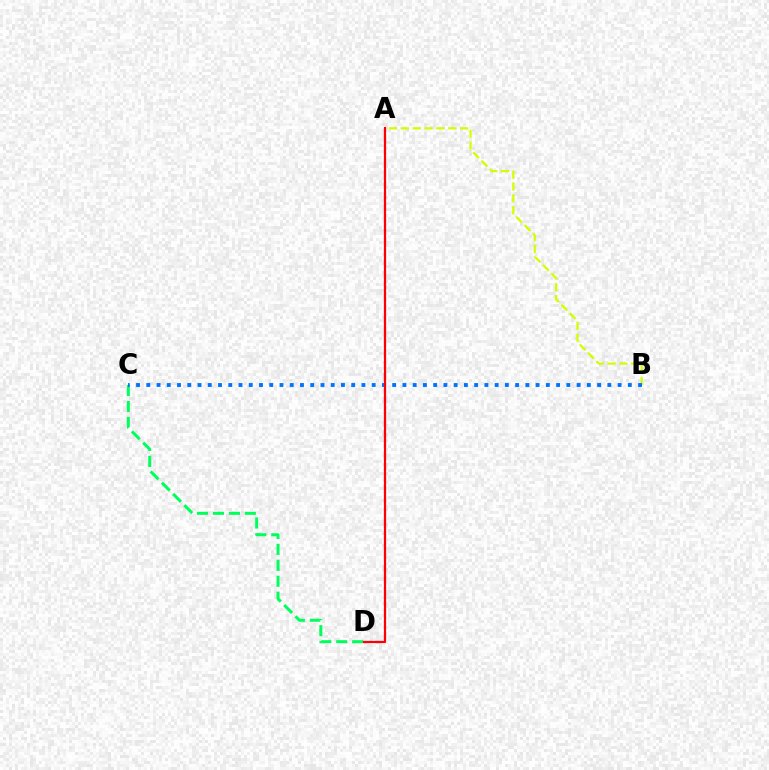{('C', 'D'): [{'color': '#00ff5c', 'line_style': 'dashed', 'thickness': 2.17}], ('A', 'B'): [{'color': '#d1ff00', 'line_style': 'dashed', 'thickness': 1.61}], ('A', 'D'): [{'color': '#b900ff', 'line_style': 'dashed', 'thickness': 1.54}, {'color': '#ff0000', 'line_style': 'solid', 'thickness': 1.57}], ('B', 'C'): [{'color': '#0074ff', 'line_style': 'dotted', 'thickness': 2.78}]}